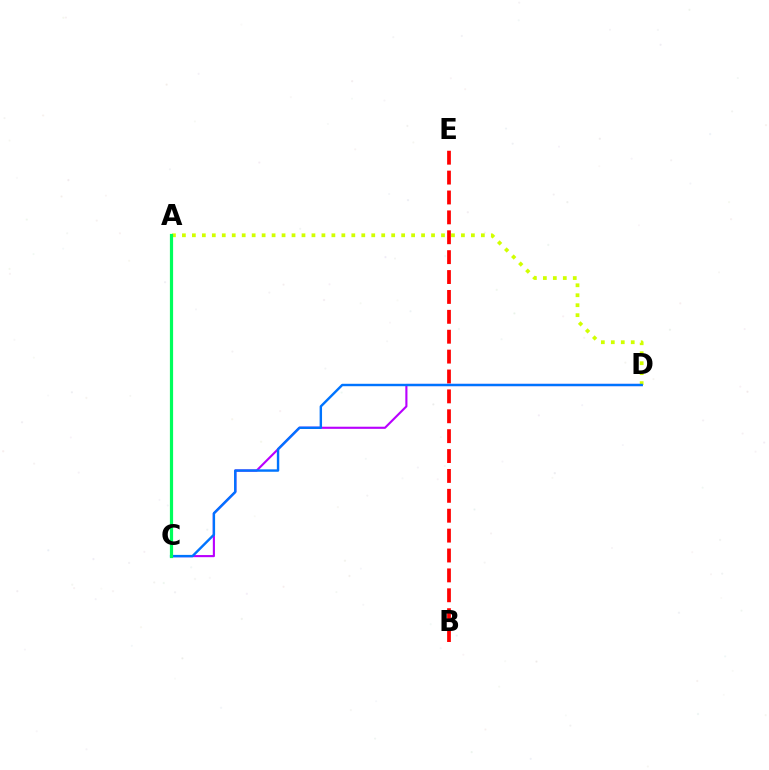{('C', 'D'): [{'color': '#b900ff', 'line_style': 'solid', 'thickness': 1.53}, {'color': '#0074ff', 'line_style': 'solid', 'thickness': 1.74}], ('B', 'E'): [{'color': '#ff0000', 'line_style': 'dashed', 'thickness': 2.7}], ('A', 'D'): [{'color': '#d1ff00', 'line_style': 'dotted', 'thickness': 2.71}], ('A', 'C'): [{'color': '#00ff5c', 'line_style': 'solid', 'thickness': 2.3}]}